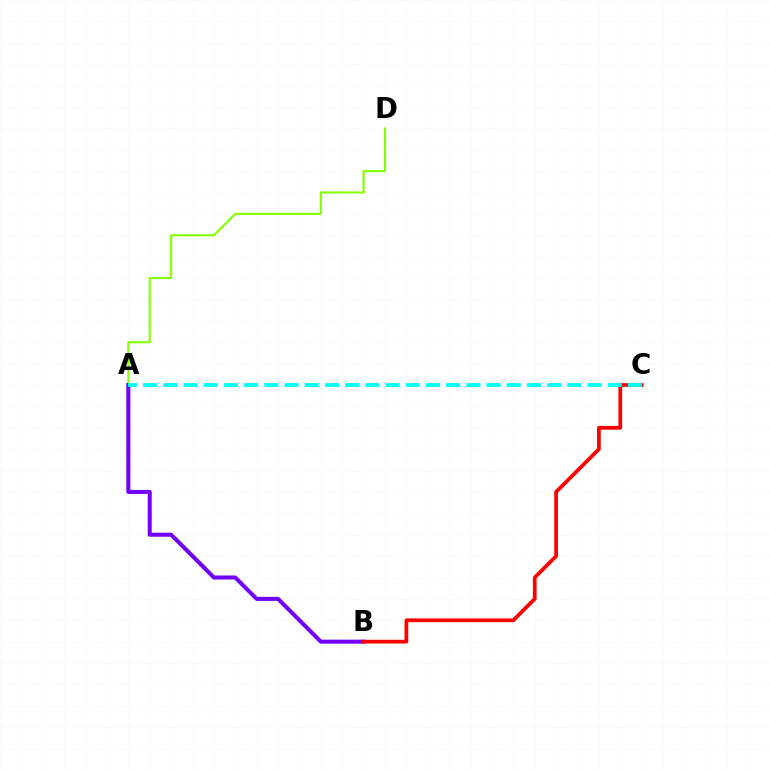{('A', 'D'): [{'color': '#84ff00', 'line_style': 'solid', 'thickness': 1.54}], ('A', 'B'): [{'color': '#7200ff', 'line_style': 'solid', 'thickness': 2.9}], ('B', 'C'): [{'color': '#ff0000', 'line_style': 'solid', 'thickness': 2.69}], ('A', 'C'): [{'color': '#00fff6', 'line_style': 'dashed', 'thickness': 2.74}]}